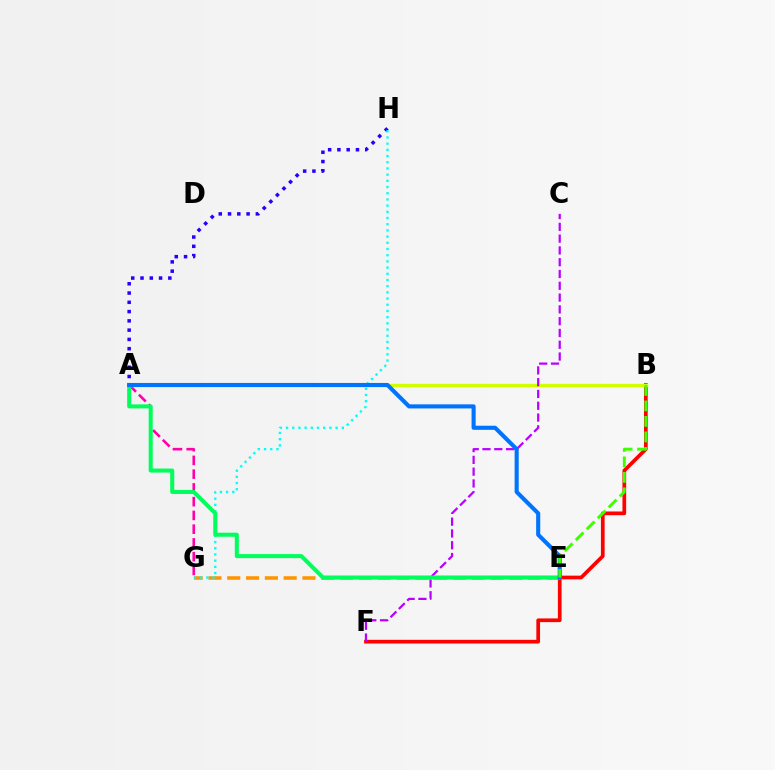{('B', 'F'): [{'color': '#ff0000', 'line_style': 'solid', 'thickness': 2.67}], ('A', 'G'): [{'color': '#ff00ac', 'line_style': 'dashed', 'thickness': 1.87}], ('A', 'H'): [{'color': '#2500ff', 'line_style': 'dotted', 'thickness': 2.52}], ('A', 'B'): [{'color': '#d1ff00', 'line_style': 'solid', 'thickness': 2.4}], ('E', 'G'): [{'color': '#ff9400', 'line_style': 'dashed', 'thickness': 2.55}], ('G', 'H'): [{'color': '#00fff6', 'line_style': 'dotted', 'thickness': 1.68}], ('C', 'F'): [{'color': '#b900ff', 'line_style': 'dashed', 'thickness': 1.6}], ('A', 'E'): [{'color': '#00ff5c', 'line_style': 'solid', 'thickness': 2.91}, {'color': '#0074ff', 'line_style': 'solid', 'thickness': 2.95}], ('B', 'E'): [{'color': '#3dff00', 'line_style': 'dashed', 'thickness': 2.11}]}